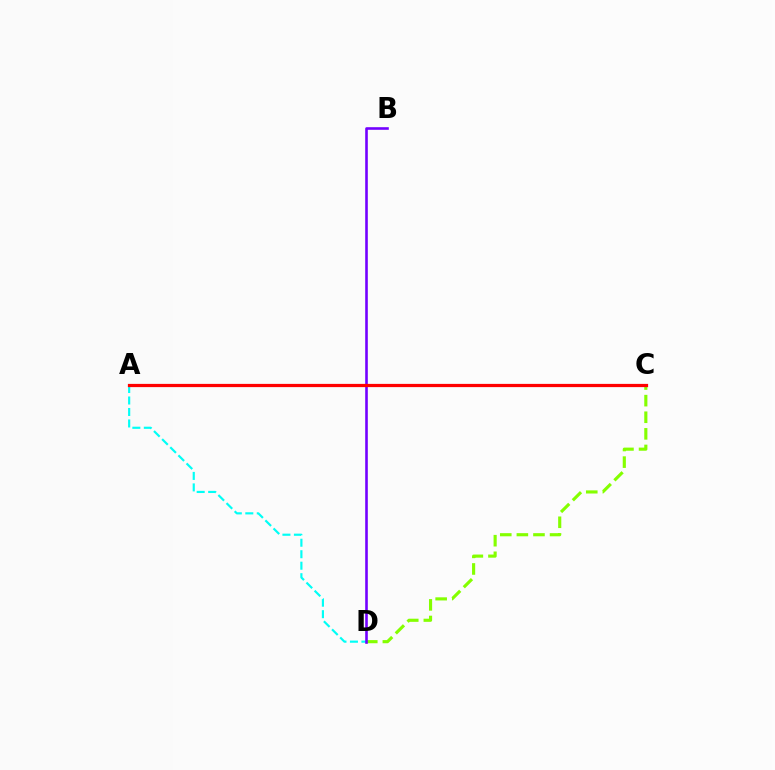{('C', 'D'): [{'color': '#84ff00', 'line_style': 'dashed', 'thickness': 2.26}], ('A', 'D'): [{'color': '#00fff6', 'line_style': 'dashed', 'thickness': 1.56}], ('B', 'D'): [{'color': '#7200ff', 'line_style': 'solid', 'thickness': 1.87}], ('A', 'C'): [{'color': '#ff0000', 'line_style': 'solid', 'thickness': 2.32}]}